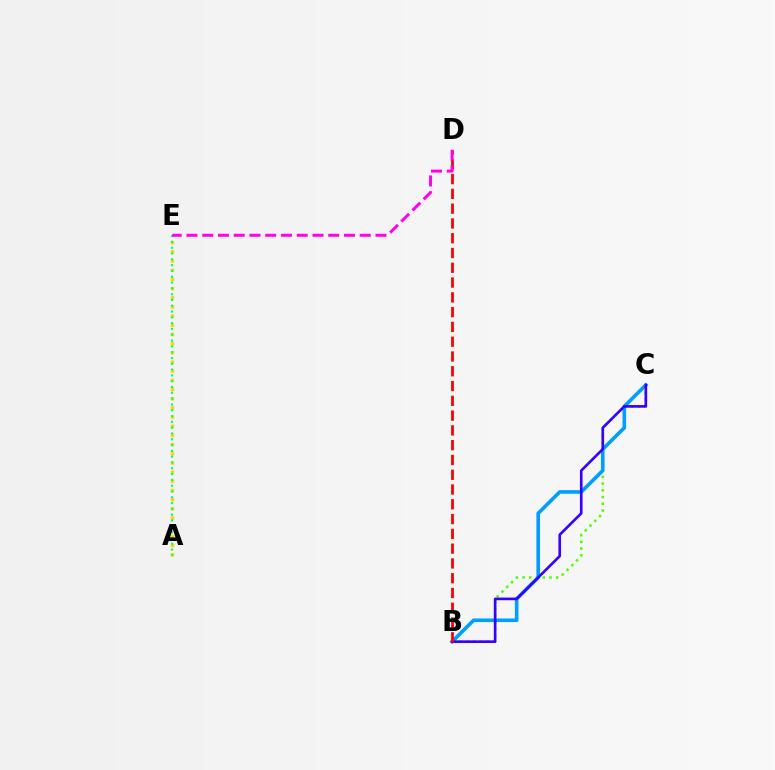{('A', 'E'): [{'color': '#ffd500', 'line_style': 'dotted', 'thickness': 2.49}, {'color': '#00ff86', 'line_style': 'dotted', 'thickness': 1.58}], ('B', 'C'): [{'color': '#4fff00', 'line_style': 'dotted', 'thickness': 1.83}, {'color': '#009eff', 'line_style': 'solid', 'thickness': 2.6}, {'color': '#3700ff', 'line_style': 'solid', 'thickness': 1.91}], ('B', 'D'): [{'color': '#ff0000', 'line_style': 'dashed', 'thickness': 2.01}], ('D', 'E'): [{'color': '#ff00ed', 'line_style': 'dashed', 'thickness': 2.14}]}